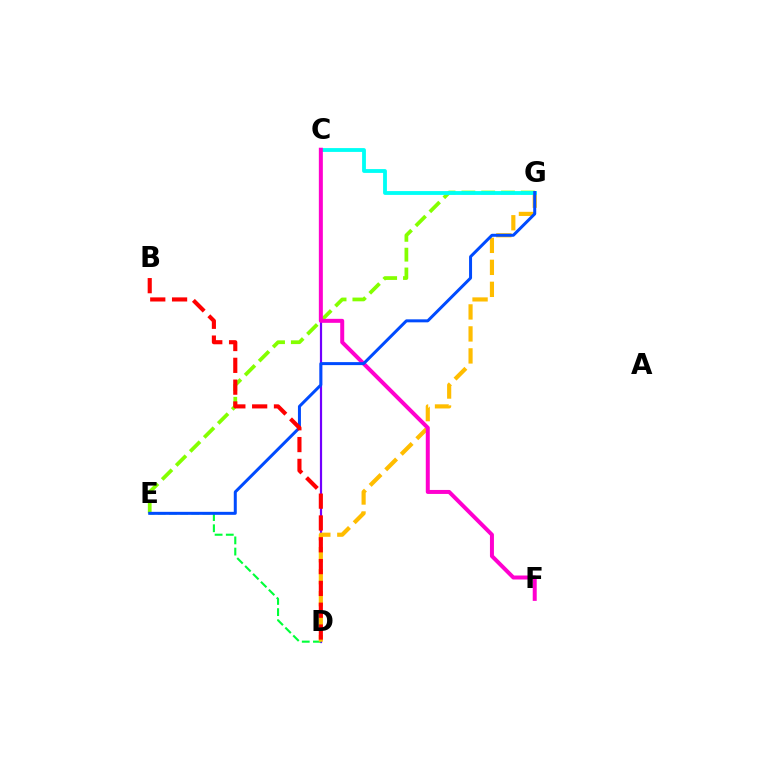{('E', 'G'): [{'color': '#84ff00', 'line_style': 'dashed', 'thickness': 2.69}, {'color': '#004bff', 'line_style': 'solid', 'thickness': 2.16}], ('C', 'D'): [{'color': '#7200ff', 'line_style': 'solid', 'thickness': 1.59}], ('D', 'E'): [{'color': '#00ff39', 'line_style': 'dashed', 'thickness': 1.52}], ('D', 'G'): [{'color': '#ffbd00', 'line_style': 'dashed', 'thickness': 2.99}], ('C', 'G'): [{'color': '#00fff6', 'line_style': 'solid', 'thickness': 2.75}], ('C', 'F'): [{'color': '#ff00cf', 'line_style': 'solid', 'thickness': 2.87}], ('B', 'D'): [{'color': '#ff0000', 'line_style': 'dashed', 'thickness': 2.96}]}